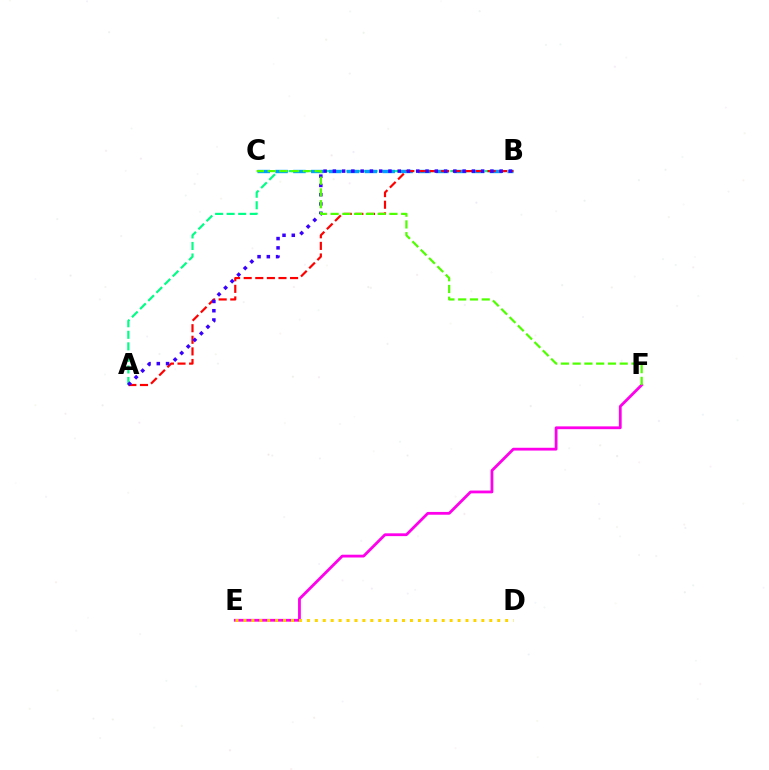{('E', 'F'): [{'color': '#ff00ed', 'line_style': 'solid', 'thickness': 2.01}], ('A', 'B'): [{'color': '#00ff86', 'line_style': 'dashed', 'thickness': 1.57}, {'color': '#ff0000', 'line_style': 'dashed', 'thickness': 1.58}, {'color': '#3700ff', 'line_style': 'dotted', 'thickness': 2.52}], ('B', 'C'): [{'color': '#009eff', 'line_style': 'dashed', 'thickness': 2.43}], ('D', 'E'): [{'color': '#ffd500', 'line_style': 'dotted', 'thickness': 2.15}], ('C', 'F'): [{'color': '#4fff00', 'line_style': 'dashed', 'thickness': 1.6}]}